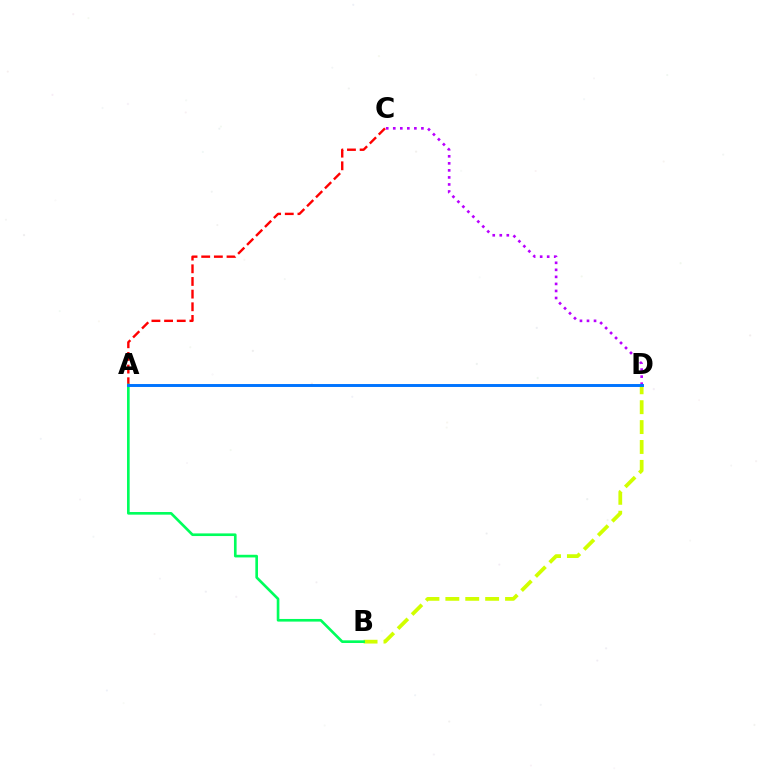{('C', 'D'): [{'color': '#b900ff', 'line_style': 'dotted', 'thickness': 1.91}], ('B', 'D'): [{'color': '#d1ff00', 'line_style': 'dashed', 'thickness': 2.7}], ('A', 'C'): [{'color': '#ff0000', 'line_style': 'dashed', 'thickness': 1.72}], ('A', 'B'): [{'color': '#00ff5c', 'line_style': 'solid', 'thickness': 1.9}], ('A', 'D'): [{'color': '#0074ff', 'line_style': 'solid', 'thickness': 2.11}]}